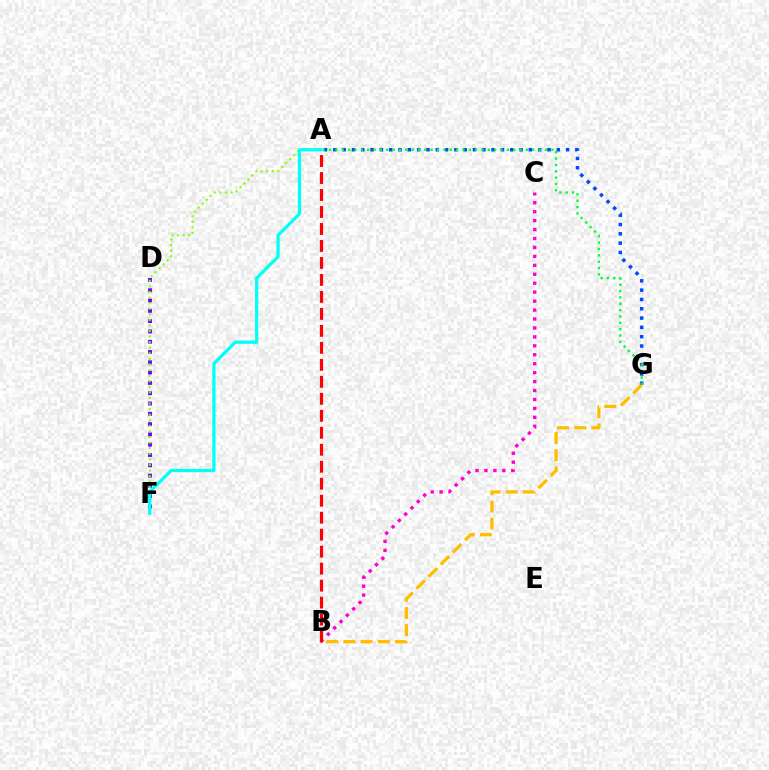{('B', 'G'): [{'color': '#ffbd00', 'line_style': 'dashed', 'thickness': 2.33}], ('D', 'F'): [{'color': '#7200ff', 'line_style': 'dotted', 'thickness': 2.8}], ('A', 'F'): [{'color': '#84ff00', 'line_style': 'dotted', 'thickness': 1.52}, {'color': '#00fff6', 'line_style': 'solid', 'thickness': 2.31}], ('A', 'G'): [{'color': '#004bff', 'line_style': 'dotted', 'thickness': 2.53}, {'color': '#00ff39', 'line_style': 'dotted', 'thickness': 1.72}], ('B', 'C'): [{'color': '#ff00cf', 'line_style': 'dotted', 'thickness': 2.43}], ('A', 'B'): [{'color': '#ff0000', 'line_style': 'dashed', 'thickness': 2.31}]}